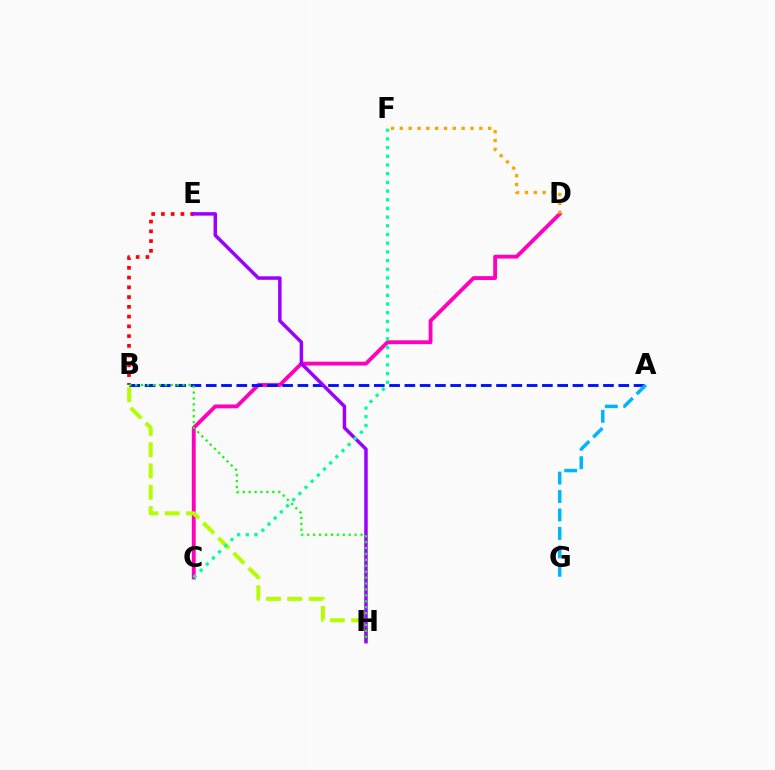{('B', 'E'): [{'color': '#ff0000', 'line_style': 'dotted', 'thickness': 2.65}], ('C', 'D'): [{'color': '#ff00bd', 'line_style': 'solid', 'thickness': 2.77}], ('D', 'F'): [{'color': '#ffa500', 'line_style': 'dotted', 'thickness': 2.4}], ('A', 'B'): [{'color': '#0010ff', 'line_style': 'dashed', 'thickness': 2.08}], ('A', 'G'): [{'color': '#00b5ff', 'line_style': 'dashed', 'thickness': 2.51}], ('B', 'H'): [{'color': '#b3ff00', 'line_style': 'dashed', 'thickness': 2.89}, {'color': '#08ff00', 'line_style': 'dotted', 'thickness': 1.61}], ('E', 'H'): [{'color': '#9b00ff', 'line_style': 'solid', 'thickness': 2.51}], ('C', 'F'): [{'color': '#00ff9d', 'line_style': 'dotted', 'thickness': 2.36}]}